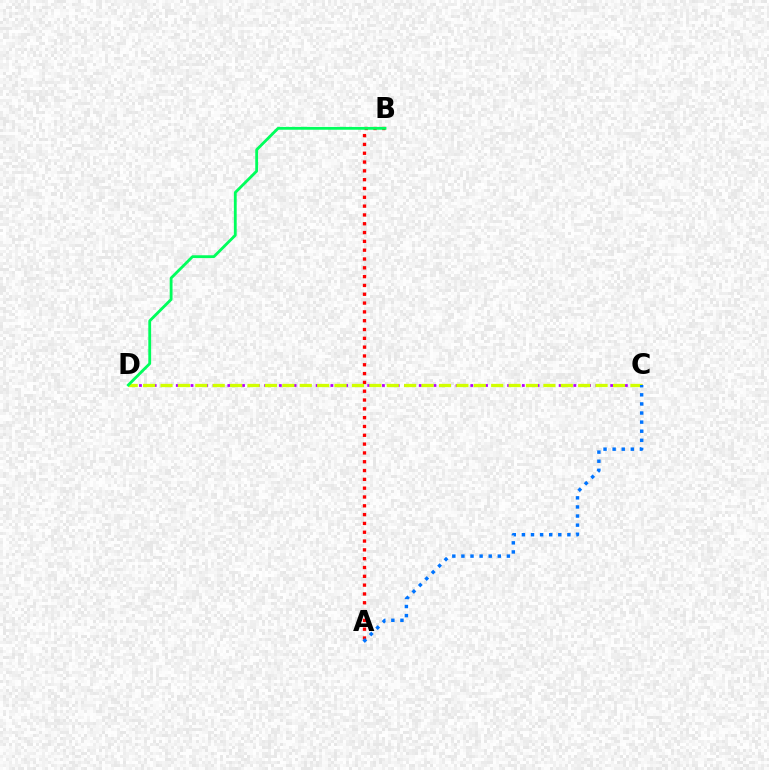{('A', 'B'): [{'color': '#ff0000', 'line_style': 'dotted', 'thickness': 2.39}], ('C', 'D'): [{'color': '#b900ff', 'line_style': 'dotted', 'thickness': 2.0}, {'color': '#d1ff00', 'line_style': 'dashed', 'thickness': 2.36}], ('B', 'D'): [{'color': '#00ff5c', 'line_style': 'solid', 'thickness': 2.03}], ('A', 'C'): [{'color': '#0074ff', 'line_style': 'dotted', 'thickness': 2.47}]}